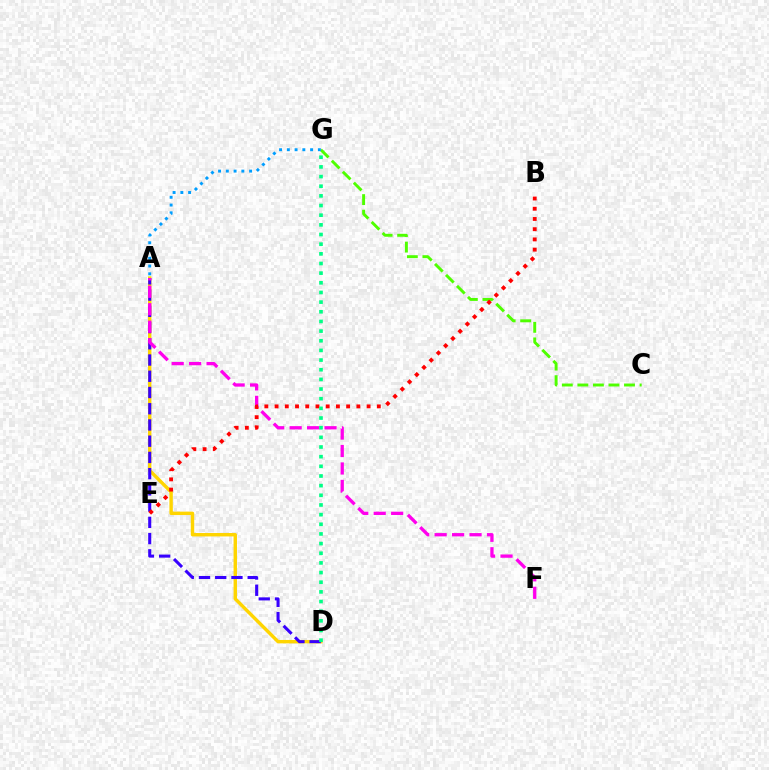{('A', 'D'): [{'color': '#ffd500', 'line_style': 'solid', 'thickness': 2.46}, {'color': '#3700ff', 'line_style': 'dashed', 'thickness': 2.21}], ('C', 'G'): [{'color': '#4fff00', 'line_style': 'dashed', 'thickness': 2.11}], ('A', 'F'): [{'color': '#ff00ed', 'line_style': 'dashed', 'thickness': 2.37}], ('A', 'G'): [{'color': '#009eff', 'line_style': 'dotted', 'thickness': 2.11}], ('B', 'E'): [{'color': '#ff0000', 'line_style': 'dotted', 'thickness': 2.78}], ('D', 'G'): [{'color': '#00ff86', 'line_style': 'dotted', 'thickness': 2.62}]}